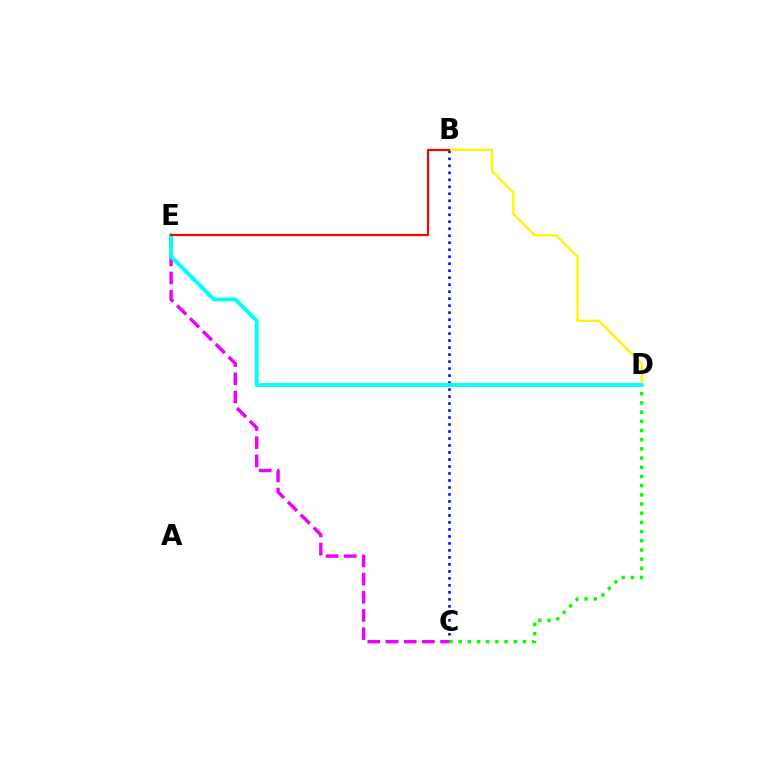{('B', 'C'): [{'color': '#0010ff', 'line_style': 'dotted', 'thickness': 1.9}], ('B', 'D'): [{'color': '#fcf500', 'line_style': 'solid', 'thickness': 1.67}], ('C', 'D'): [{'color': '#08ff00', 'line_style': 'dotted', 'thickness': 2.5}], ('C', 'E'): [{'color': '#ee00ff', 'line_style': 'dashed', 'thickness': 2.47}], ('D', 'E'): [{'color': '#00fff6', 'line_style': 'solid', 'thickness': 2.76}], ('B', 'E'): [{'color': '#ff0000', 'line_style': 'solid', 'thickness': 1.59}]}